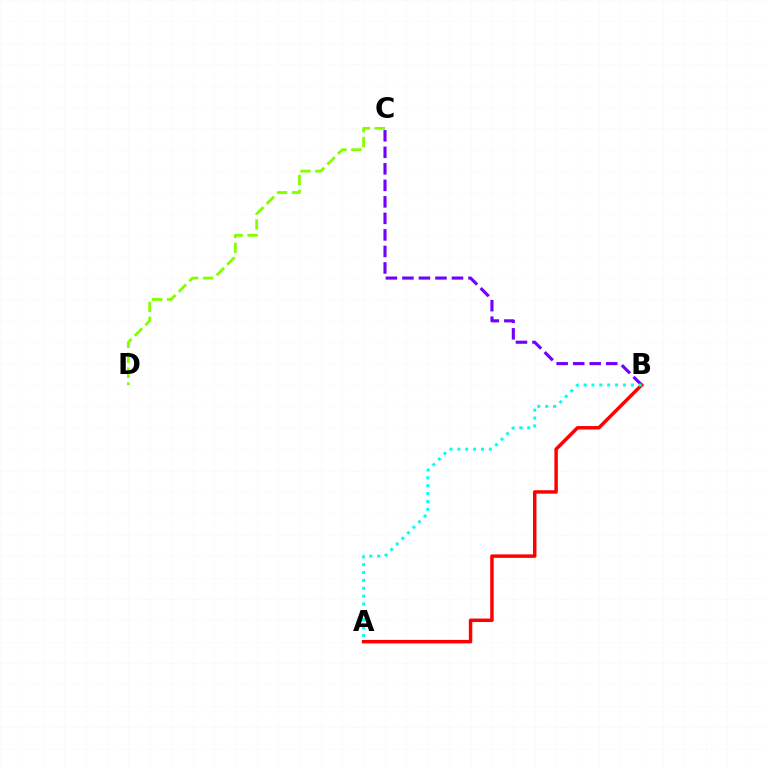{('C', 'D'): [{'color': '#84ff00', 'line_style': 'dashed', 'thickness': 2.03}], ('B', 'C'): [{'color': '#7200ff', 'line_style': 'dashed', 'thickness': 2.24}], ('A', 'B'): [{'color': '#ff0000', 'line_style': 'solid', 'thickness': 2.5}, {'color': '#00fff6', 'line_style': 'dotted', 'thickness': 2.14}]}